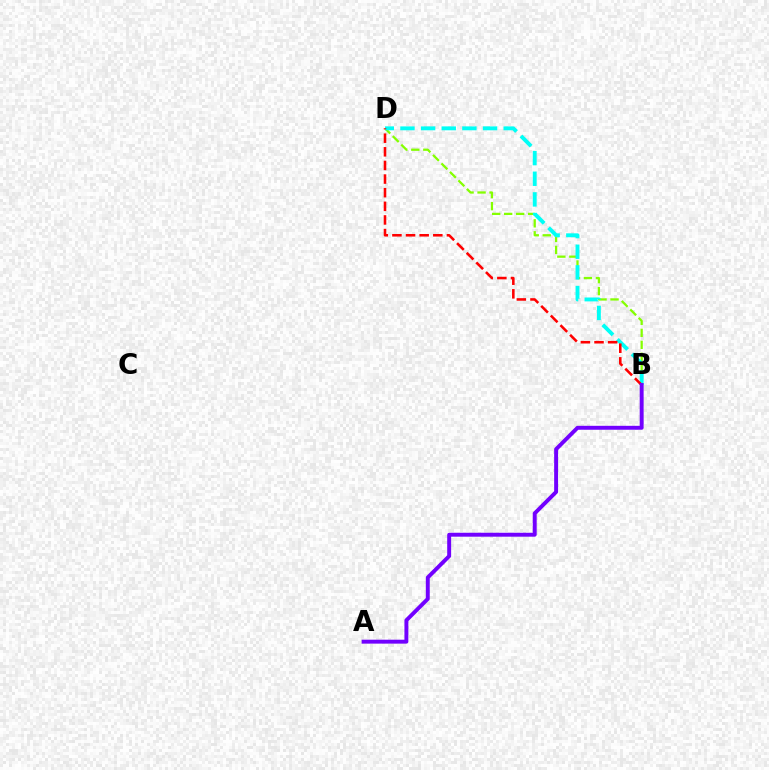{('B', 'D'): [{'color': '#84ff00', 'line_style': 'dashed', 'thickness': 1.63}, {'color': '#00fff6', 'line_style': 'dashed', 'thickness': 2.8}, {'color': '#ff0000', 'line_style': 'dashed', 'thickness': 1.85}], ('A', 'B'): [{'color': '#7200ff', 'line_style': 'solid', 'thickness': 2.83}]}